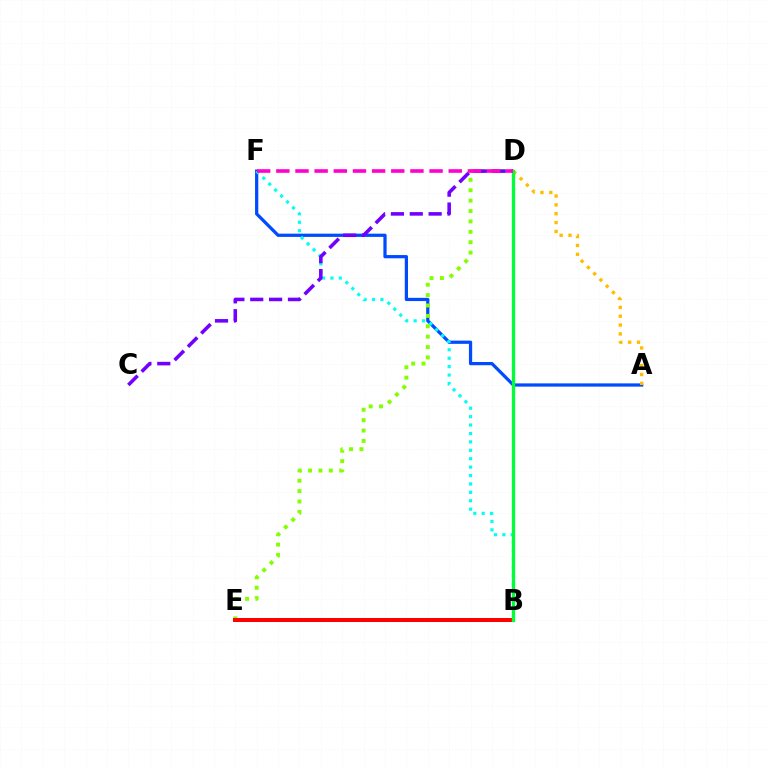{('A', 'F'): [{'color': '#004bff', 'line_style': 'solid', 'thickness': 2.33}], ('B', 'F'): [{'color': '#00fff6', 'line_style': 'dotted', 'thickness': 2.29}], ('D', 'E'): [{'color': '#84ff00', 'line_style': 'dotted', 'thickness': 2.82}], ('C', 'D'): [{'color': '#7200ff', 'line_style': 'dashed', 'thickness': 2.56}], ('B', 'E'): [{'color': '#ff0000', 'line_style': 'solid', 'thickness': 2.87}], ('A', 'D'): [{'color': '#ffbd00', 'line_style': 'dotted', 'thickness': 2.4}], ('B', 'D'): [{'color': '#00ff39', 'line_style': 'solid', 'thickness': 2.36}], ('D', 'F'): [{'color': '#ff00cf', 'line_style': 'dashed', 'thickness': 2.6}]}